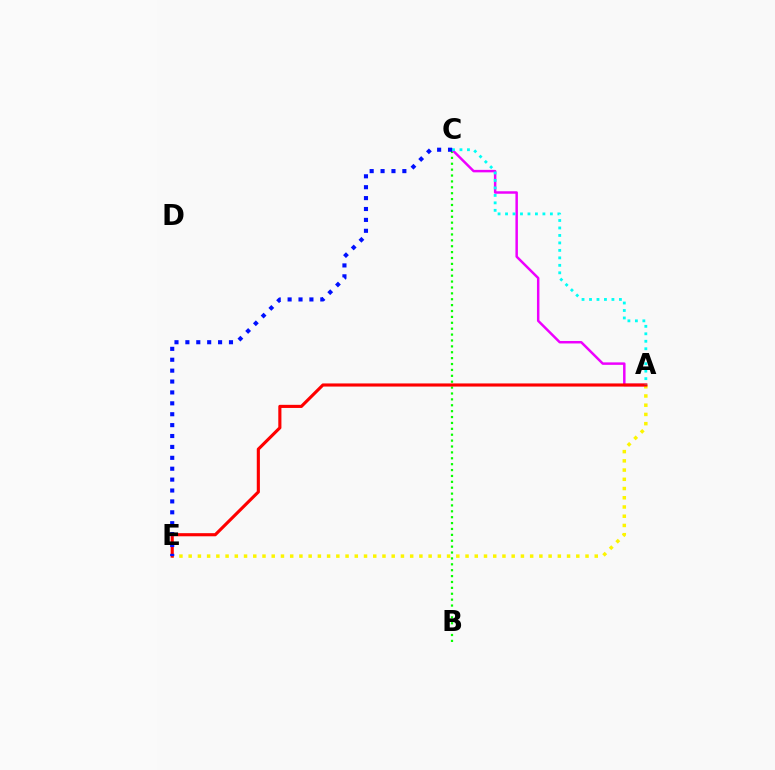{('B', 'C'): [{'color': '#08ff00', 'line_style': 'dotted', 'thickness': 1.6}], ('A', 'C'): [{'color': '#ee00ff', 'line_style': 'solid', 'thickness': 1.78}, {'color': '#00fff6', 'line_style': 'dotted', 'thickness': 2.03}], ('A', 'E'): [{'color': '#fcf500', 'line_style': 'dotted', 'thickness': 2.51}, {'color': '#ff0000', 'line_style': 'solid', 'thickness': 2.25}], ('C', 'E'): [{'color': '#0010ff', 'line_style': 'dotted', 'thickness': 2.96}]}